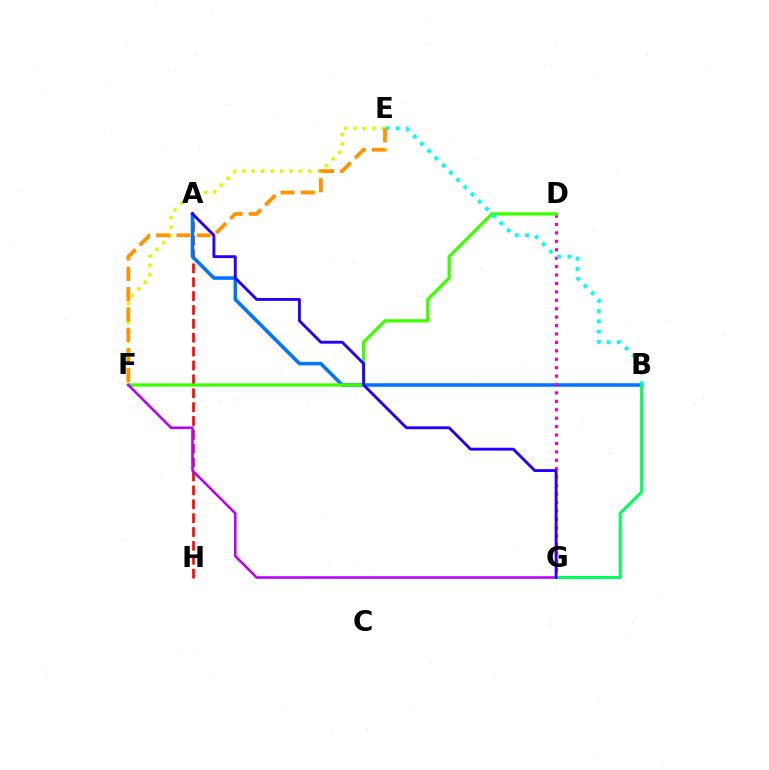{('A', 'H'): [{'color': '#ff0000', 'line_style': 'dashed', 'thickness': 1.89}], ('E', 'F'): [{'color': '#d1ff00', 'line_style': 'dotted', 'thickness': 2.56}, {'color': '#ff9400', 'line_style': 'dashed', 'thickness': 2.76}], ('A', 'B'): [{'color': '#0074ff', 'line_style': 'solid', 'thickness': 2.55}], ('D', 'G'): [{'color': '#ff00ac', 'line_style': 'dotted', 'thickness': 2.29}], ('D', 'F'): [{'color': '#3dff00', 'line_style': 'solid', 'thickness': 2.36}], ('B', 'E'): [{'color': '#00fff6', 'line_style': 'dotted', 'thickness': 2.78}], ('F', 'G'): [{'color': '#b900ff', 'line_style': 'solid', 'thickness': 1.85}], ('B', 'G'): [{'color': '#00ff5c', 'line_style': 'solid', 'thickness': 2.21}], ('A', 'G'): [{'color': '#2500ff', 'line_style': 'solid', 'thickness': 2.07}]}